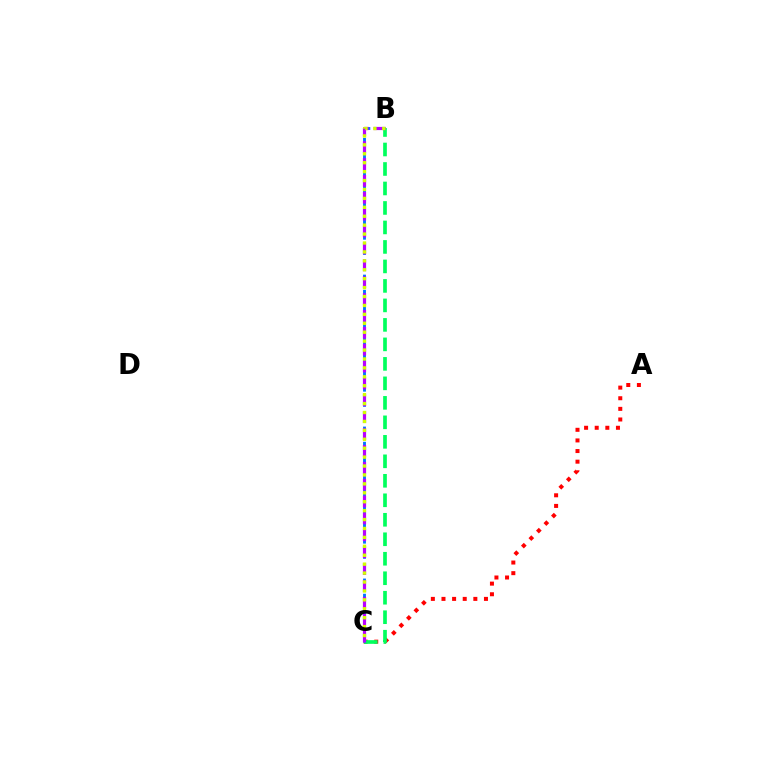{('A', 'C'): [{'color': '#ff0000', 'line_style': 'dotted', 'thickness': 2.89}], ('B', 'C'): [{'color': '#00ff5c', 'line_style': 'dashed', 'thickness': 2.65}, {'color': '#0074ff', 'line_style': 'dashed', 'thickness': 2.06}, {'color': '#b900ff', 'line_style': 'dashed', 'thickness': 2.29}, {'color': '#d1ff00', 'line_style': 'dotted', 'thickness': 2.42}]}